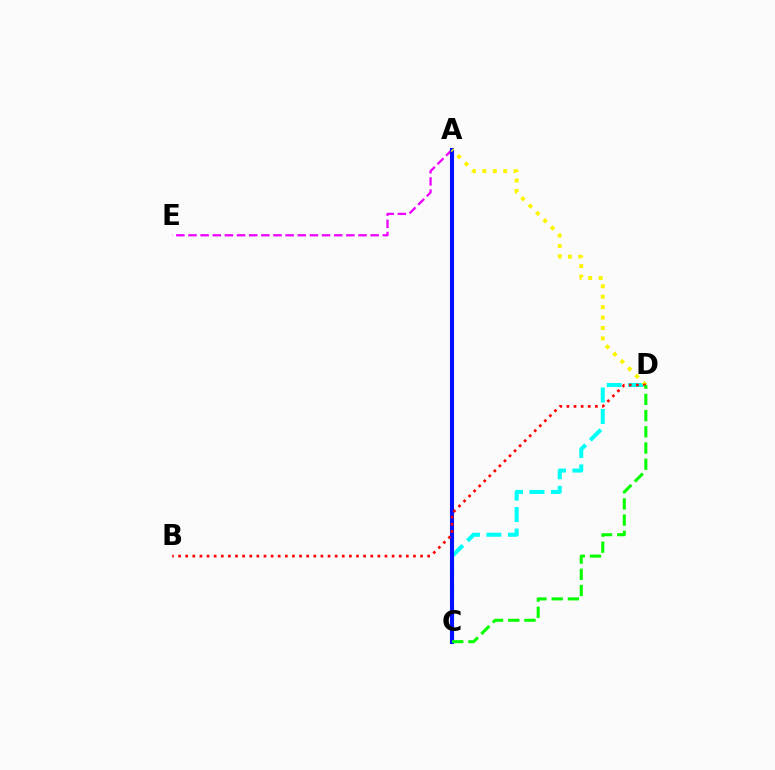{('C', 'D'): [{'color': '#00fff6', 'line_style': 'dashed', 'thickness': 2.91}, {'color': '#08ff00', 'line_style': 'dashed', 'thickness': 2.2}], ('A', 'E'): [{'color': '#ee00ff', 'line_style': 'dashed', 'thickness': 1.65}], ('A', 'C'): [{'color': '#0010ff', 'line_style': 'solid', 'thickness': 2.94}], ('A', 'D'): [{'color': '#fcf500', 'line_style': 'dotted', 'thickness': 2.83}], ('B', 'D'): [{'color': '#ff0000', 'line_style': 'dotted', 'thickness': 1.93}]}